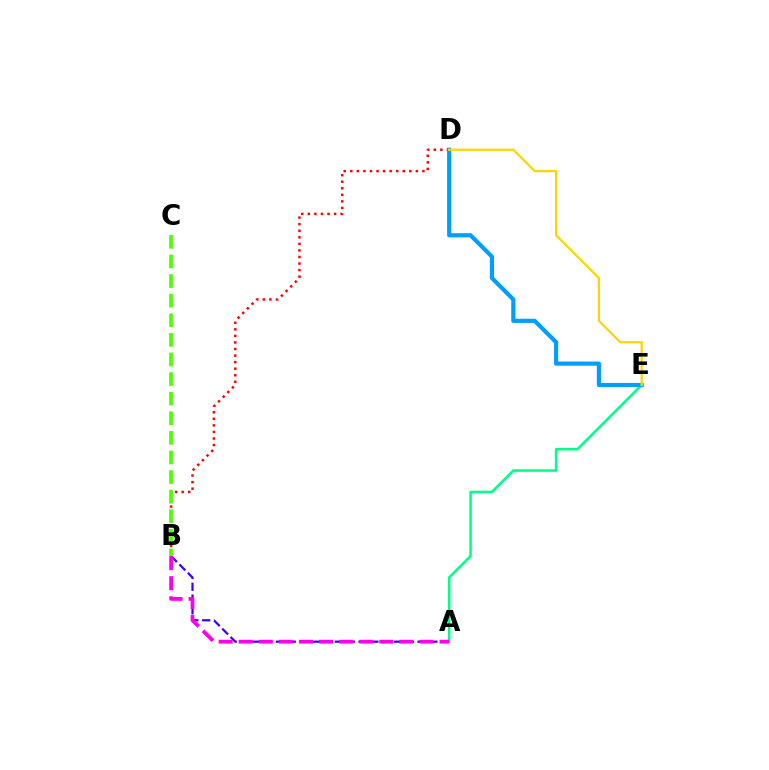{('A', 'B'): [{'color': '#3700ff', 'line_style': 'dashed', 'thickness': 1.6}, {'color': '#ff00ed', 'line_style': 'dashed', 'thickness': 2.73}], ('B', 'D'): [{'color': '#ff0000', 'line_style': 'dotted', 'thickness': 1.78}], ('A', 'E'): [{'color': '#00ff86', 'line_style': 'solid', 'thickness': 1.83}], ('D', 'E'): [{'color': '#009eff', 'line_style': 'solid', 'thickness': 3.0}, {'color': '#ffd500', 'line_style': 'solid', 'thickness': 1.61}], ('B', 'C'): [{'color': '#4fff00', 'line_style': 'dashed', 'thickness': 2.66}]}